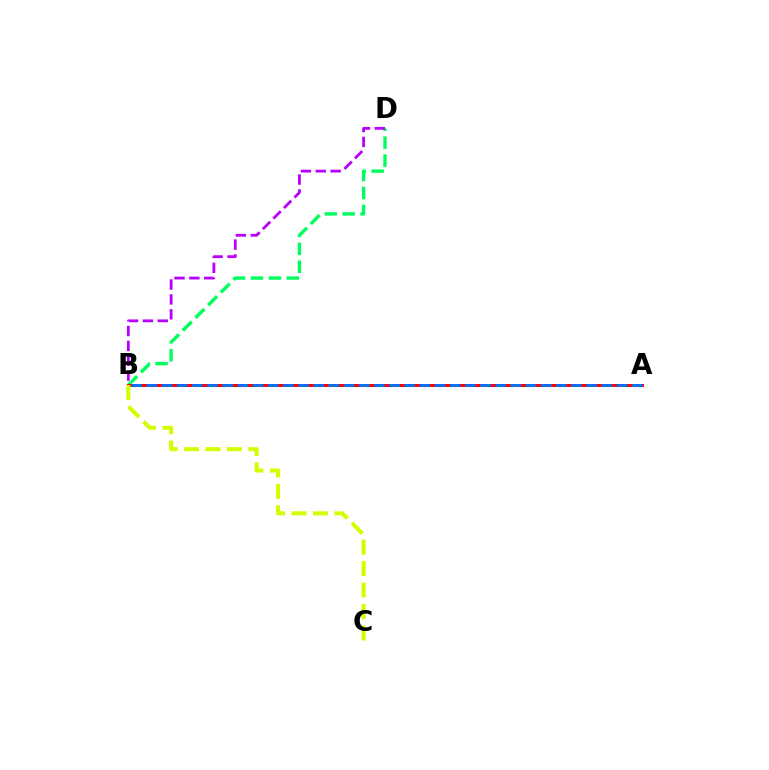{('B', 'D'): [{'color': '#00ff5c', 'line_style': 'dashed', 'thickness': 2.43}, {'color': '#b900ff', 'line_style': 'dashed', 'thickness': 2.02}], ('A', 'B'): [{'color': '#ff0000', 'line_style': 'solid', 'thickness': 2.16}, {'color': '#0074ff', 'line_style': 'dashed', 'thickness': 2.06}], ('B', 'C'): [{'color': '#d1ff00', 'line_style': 'dashed', 'thickness': 2.92}]}